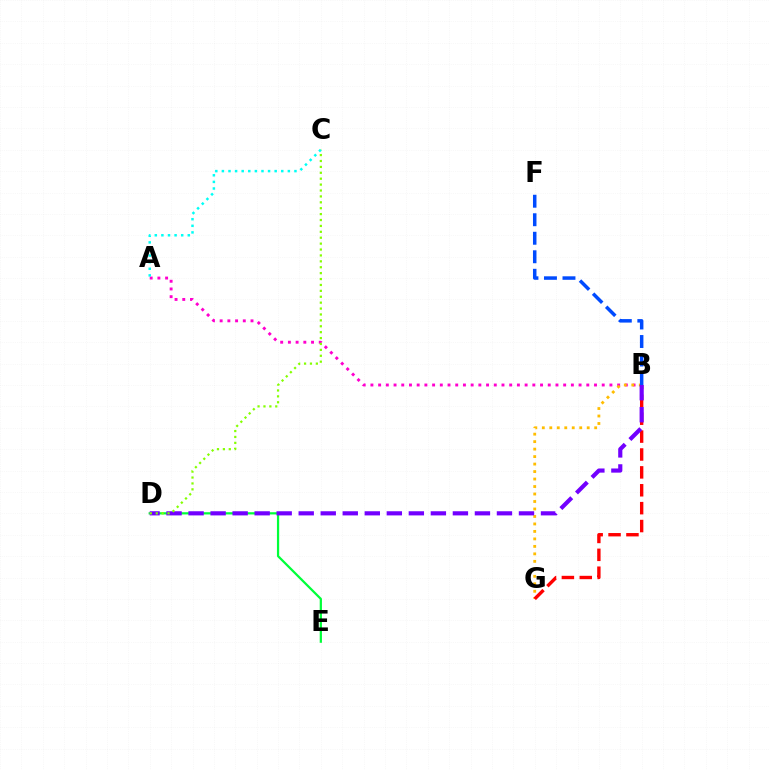{('A', 'B'): [{'color': '#ff00cf', 'line_style': 'dotted', 'thickness': 2.09}], ('B', 'G'): [{'color': '#ffbd00', 'line_style': 'dotted', 'thickness': 2.03}, {'color': '#ff0000', 'line_style': 'dashed', 'thickness': 2.43}], ('D', 'E'): [{'color': '#00ff39', 'line_style': 'solid', 'thickness': 1.61}], ('B', 'D'): [{'color': '#7200ff', 'line_style': 'dashed', 'thickness': 2.99}], ('C', 'D'): [{'color': '#84ff00', 'line_style': 'dotted', 'thickness': 1.6}], ('B', 'F'): [{'color': '#004bff', 'line_style': 'dashed', 'thickness': 2.52}], ('A', 'C'): [{'color': '#00fff6', 'line_style': 'dotted', 'thickness': 1.79}]}